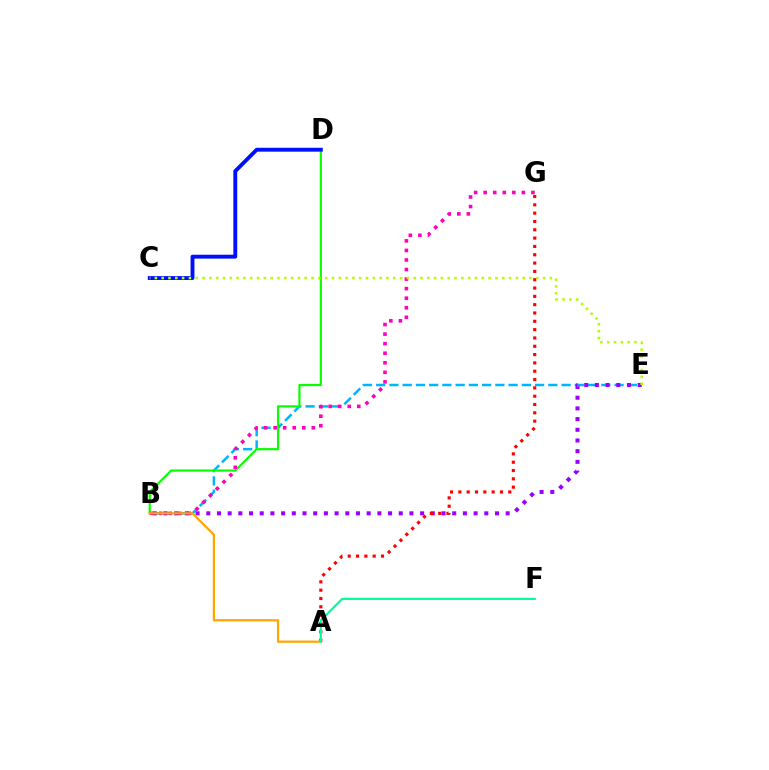{('B', 'E'): [{'color': '#00b5ff', 'line_style': 'dashed', 'thickness': 1.8}, {'color': '#9b00ff', 'line_style': 'dotted', 'thickness': 2.91}], ('B', 'D'): [{'color': '#08ff00', 'line_style': 'solid', 'thickness': 1.58}], ('B', 'G'): [{'color': '#ff00bd', 'line_style': 'dotted', 'thickness': 2.6}], ('A', 'G'): [{'color': '#ff0000', 'line_style': 'dotted', 'thickness': 2.26}], ('C', 'D'): [{'color': '#0010ff', 'line_style': 'solid', 'thickness': 2.8}], ('A', 'B'): [{'color': '#ffa500', 'line_style': 'solid', 'thickness': 1.6}], ('A', 'F'): [{'color': '#00ff9d', 'line_style': 'solid', 'thickness': 1.6}], ('C', 'E'): [{'color': '#b3ff00', 'line_style': 'dotted', 'thickness': 1.85}]}